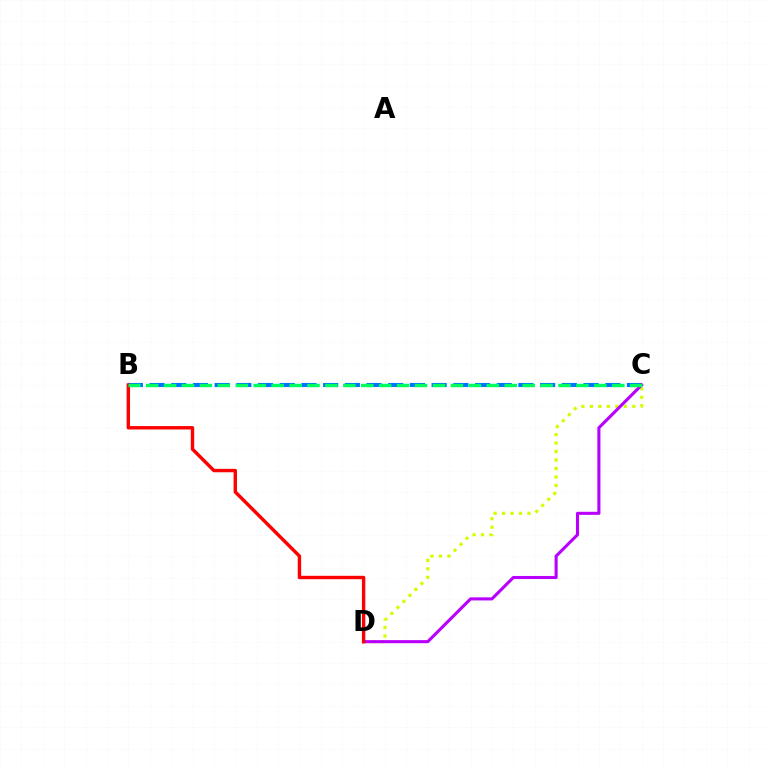{('C', 'D'): [{'color': '#d1ff00', 'line_style': 'dotted', 'thickness': 2.31}, {'color': '#b900ff', 'line_style': 'solid', 'thickness': 2.22}], ('B', 'C'): [{'color': '#0074ff', 'line_style': 'dashed', 'thickness': 2.95}, {'color': '#00ff5c', 'line_style': 'dashed', 'thickness': 2.44}], ('B', 'D'): [{'color': '#ff0000', 'line_style': 'solid', 'thickness': 2.45}]}